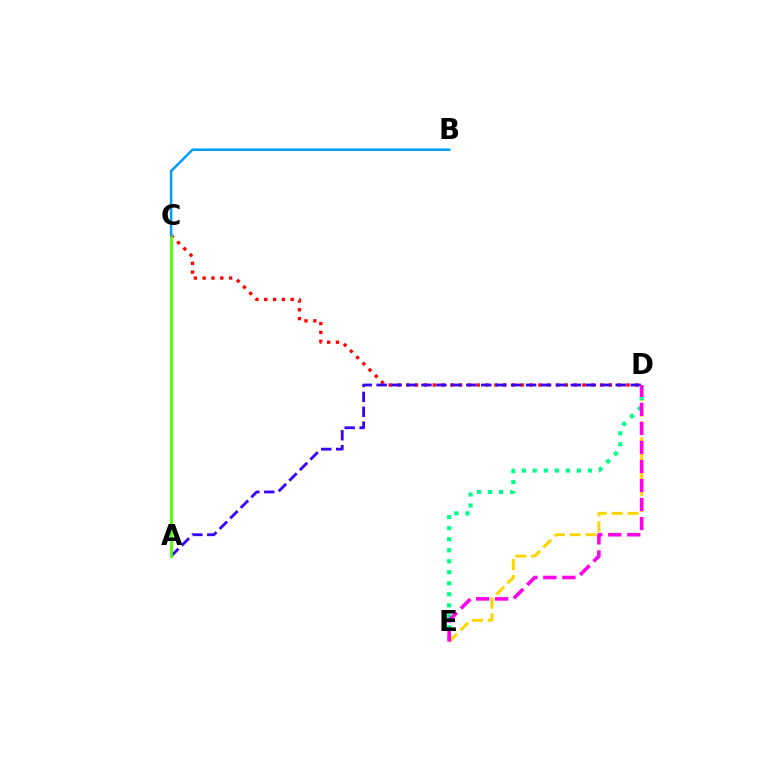{('C', 'D'): [{'color': '#ff0000', 'line_style': 'dotted', 'thickness': 2.39}], ('A', 'D'): [{'color': '#3700ff', 'line_style': 'dashed', 'thickness': 2.03}], ('D', 'E'): [{'color': '#ffd500', 'line_style': 'dashed', 'thickness': 2.15}, {'color': '#00ff86', 'line_style': 'dotted', 'thickness': 2.99}, {'color': '#ff00ed', 'line_style': 'dashed', 'thickness': 2.58}], ('A', 'C'): [{'color': '#4fff00', 'line_style': 'solid', 'thickness': 2.02}], ('B', 'C'): [{'color': '#009eff', 'line_style': 'solid', 'thickness': 1.82}]}